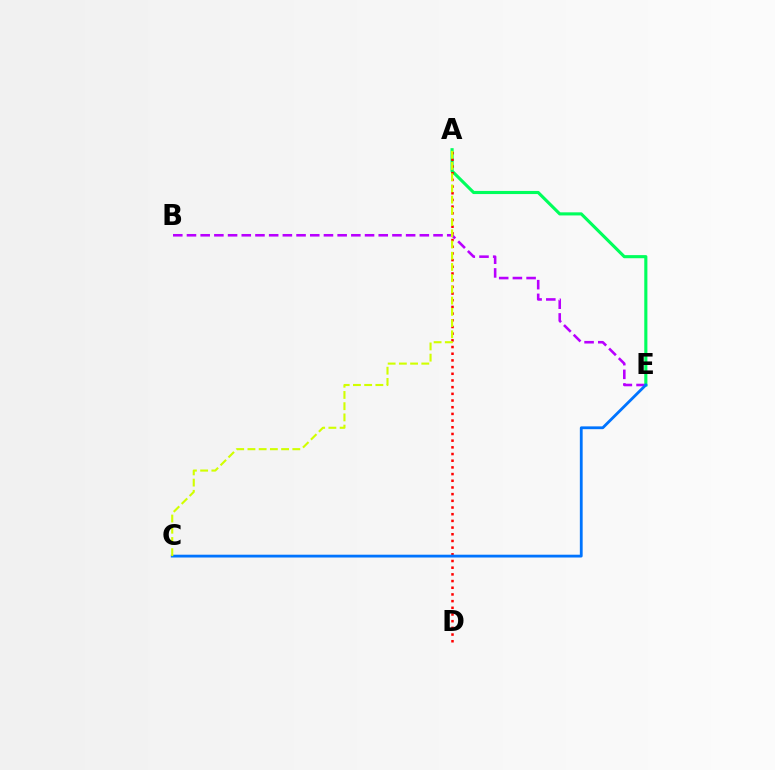{('B', 'E'): [{'color': '#b900ff', 'line_style': 'dashed', 'thickness': 1.86}], ('A', 'E'): [{'color': '#00ff5c', 'line_style': 'solid', 'thickness': 2.24}], ('A', 'D'): [{'color': '#ff0000', 'line_style': 'dotted', 'thickness': 1.82}], ('C', 'E'): [{'color': '#0074ff', 'line_style': 'solid', 'thickness': 2.02}], ('A', 'C'): [{'color': '#d1ff00', 'line_style': 'dashed', 'thickness': 1.52}]}